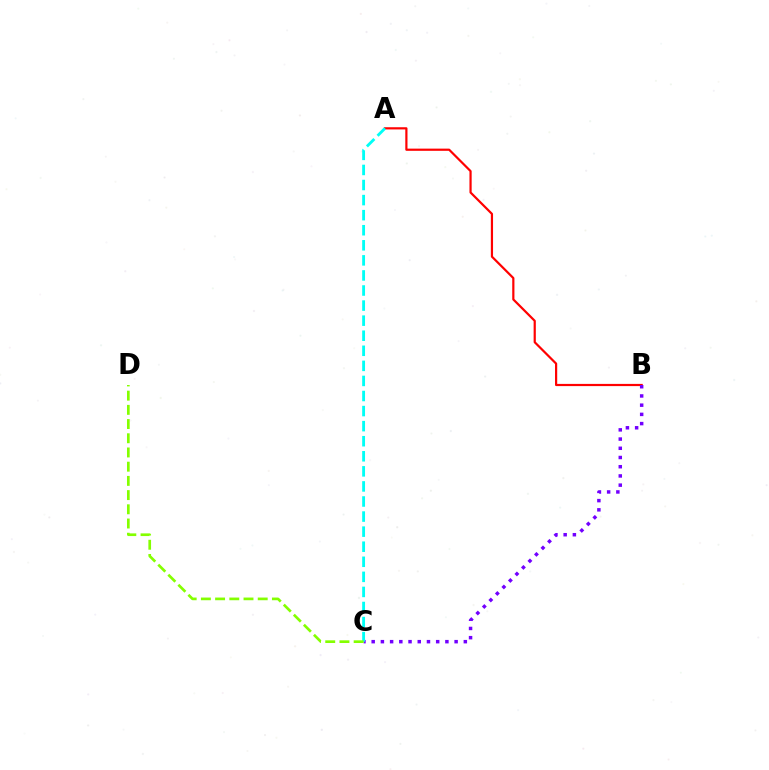{('A', 'B'): [{'color': '#ff0000', 'line_style': 'solid', 'thickness': 1.58}], ('B', 'C'): [{'color': '#7200ff', 'line_style': 'dotted', 'thickness': 2.5}], ('A', 'C'): [{'color': '#00fff6', 'line_style': 'dashed', 'thickness': 2.05}], ('C', 'D'): [{'color': '#84ff00', 'line_style': 'dashed', 'thickness': 1.93}]}